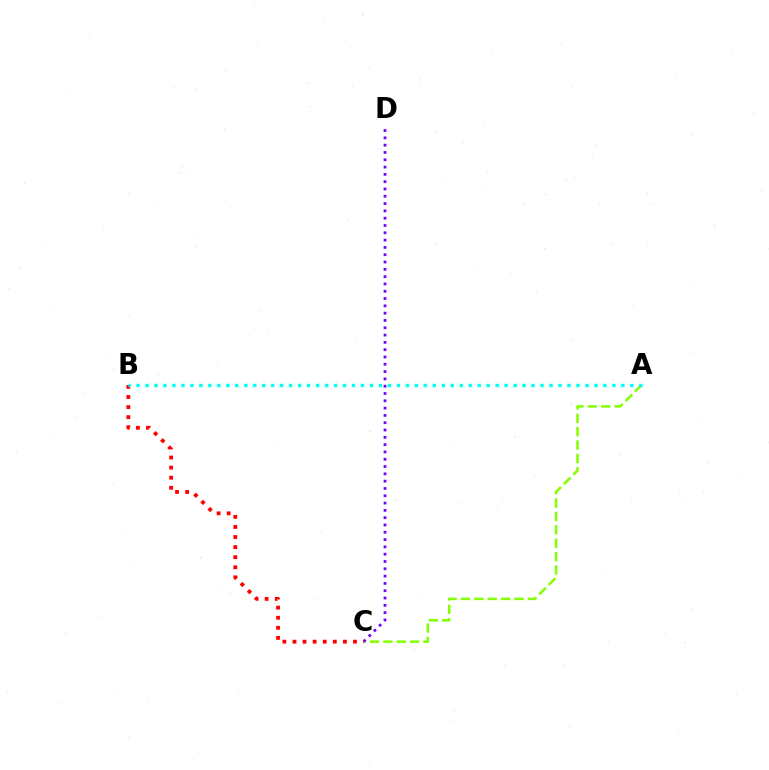{('A', 'C'): [{'color': '#84ff00', 'line_style': 'dashed', 'thickness': 1.82}], ('C', 'D'): [{'color': '#7200ff', 'line_style': 'dotted', 'thickness': 1.98}], ('B', 'C'): [{'color': '#ff0000', 'line_style': 'dotted', 'thickness': 2.74}], ('A', 'B'): [{'color': '#00fff6', 'line_style': 'dotted', 'thickness': 2.44}]}